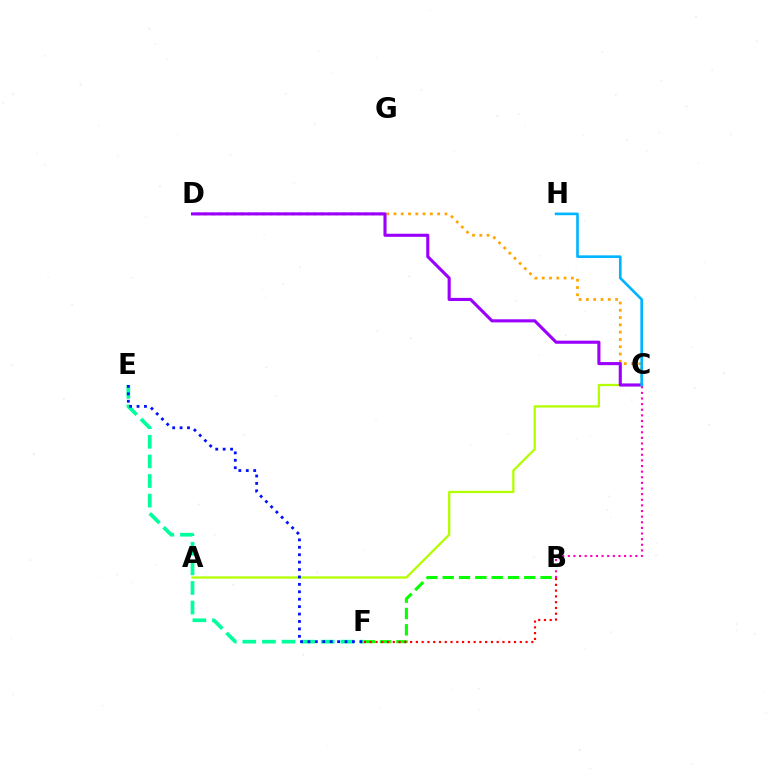{('C', 'D'): [{'color': '#ffa500', 'line_style': 'dotted', 'thickness': 1.98}, {'color': '#9b00ff', 'line_style': 'solid', 'thickness': 2.24}], ('A', 'C'): [{'color': '#b3ff00', 'line_style': 'solid', 'thickness': 1.64}], ('E', 'F'): [{'color': '#00ff9d', 'line_style': 'dashed', 'thickness': 2.66}, {'color': '#0010ff', 'line_style': 'dotted', 'thickness': 2.02}], ('B', 'C'): [{'color': '#ff00bd', 'line_style': 'dotted', 'thickness': 1.53}], ('C', 'H'): [{'color': '#00b5ff', 'line_style': 'solid', 'thickness': 1.9}], ('B', 'F'): [{'color': '#08ff00', 'line_style': 'dashed', 'thickness': 2.22}, {'color': '#ff0000', 'line_style': 'dotted', 'thickness': 1.57}]}